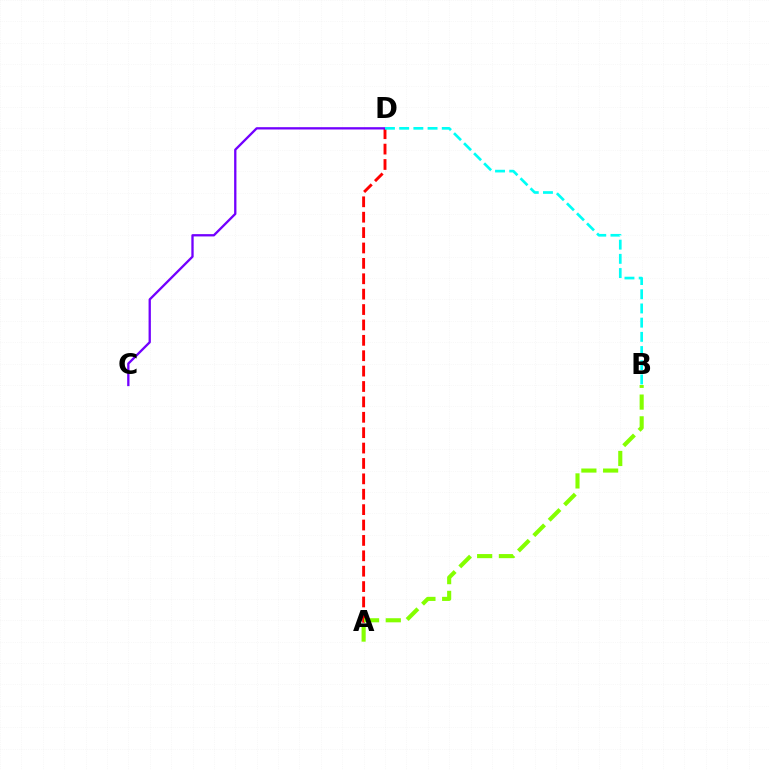{('A', 'D'): [{'color': '#ff0000', 'line_style': 'dashed', 'thickness': 2.09}], ('C', 'D'): [{'color': '#7200ff', 'line_style': 'solid', 'thickness': 1.66}], ('B', 'D'): [{'color': '#00fff6', 'line_style': 'dashed', 'thickness': 1.93}], ('A', 'B'): [{'color': '#84ff00', 'line_style': 'dashed', 'thickness': 2.95}]}